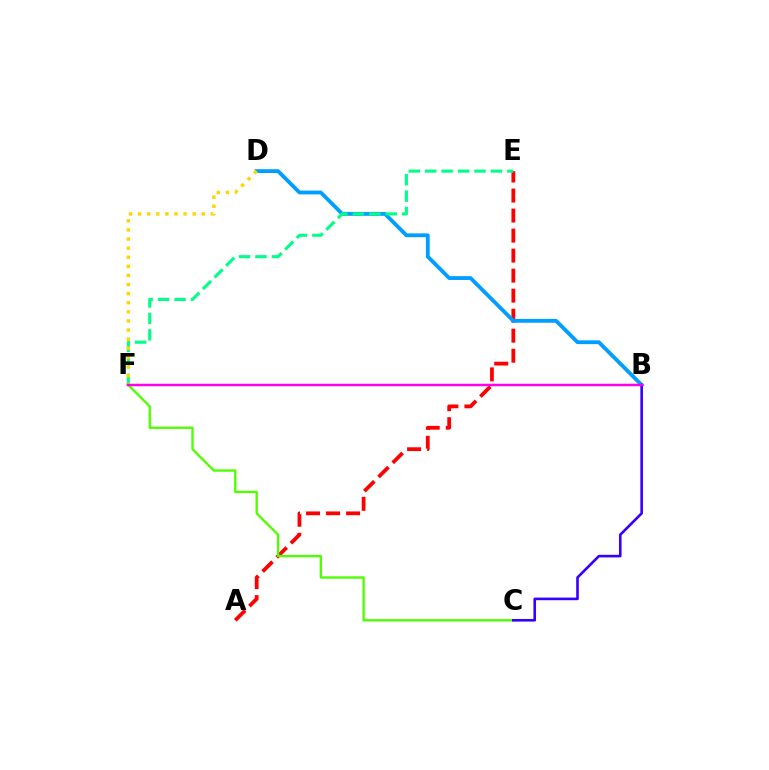{('A', 'E'): [{'color': '#ff0000', 'line_style': 'dashed', 'thickness': 2.72}], ('C', 'F'): [{'color': '#4fff00', 'line_style': 'solid', 'thickness': 1.69}], ('B', 'D'): [{'color': '#009eff', 'line_style': 'solid', 'thickness': 2.75}], ('E', 'F'): [{'color': '#00ff86', 'line_style': 'dashed', 'thickness': 2.23}], ('B', 'C'): [{'color': '#3700ff', 'line_style': 'solid', 'thickness': 1.89}], ('D', 'F'): [{'color': '#ffd500', 'line_style': 'dotted', 'thickness': 2.47}], ('B', 'F'): [{'color': '#ff00ed', 'line_style': 'solid', 'thickness': 1.79}]}